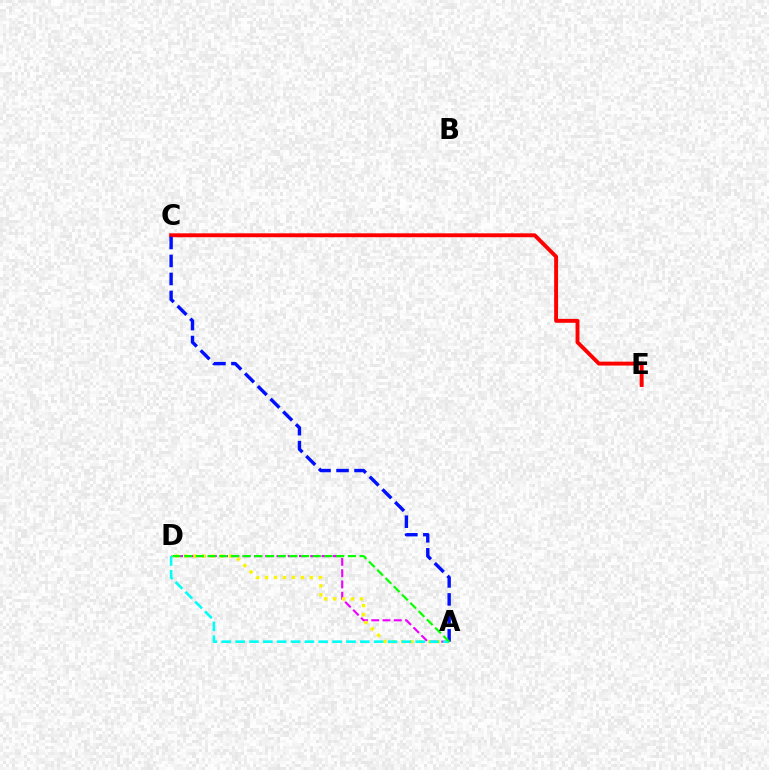{('A', 'D'): [{'color': '#ee00ff', 'line_style': 'dashed', 'thickness': 1.53}, {'color': '#fcf500', 'line_style': 'dotted', 'thickness': 2.43}, {'color': '#00fff6', 'line_style': 'dashed', 'thickness': 1.88}, {'color': '#08ff00', 'line_style': 'dashed', 'thickness': 1.59}], ('C', 'E'): [{'color': '#ff0000', 'line_style': 'solid', 'thickness': 2.81}], ('A', 'C'): [{'color': '#0010ff', 'line_style': 'dashed', 'thickness': 2.44}]}